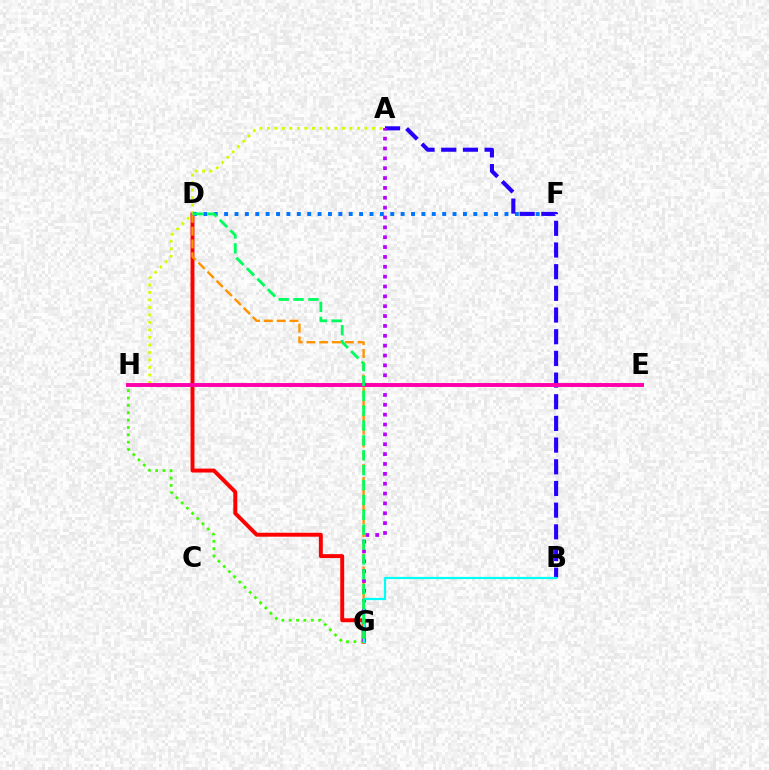{('D', 'G'): [{'color': '#ff0000', 'line_style': 'solid', 'thickness': 2.83}, {'color': '#ff9400', 'line_style': 'dashed', 'thickness': 1.74}, {'color': '#00ff5c', 'line_style': 'dashed', 'thickness': 2.02}], ('A', 'H'): [{'color': '#d1ff00', 'line_style': 'dotted', 'thickness': 2.04}], ('D', 'F'): [{'color': '#0074ff', 'line_style': 'dotted', 'thickness': 2.82}], ('G', 'H'): [{'color': '#3dff00', 'line_style': 'dotted', 'thickness': 2.0}], ('A', 'B'): [{'color': '#2500ff', 'line_style': 'dashed', 'thickness': 2.95}], ('A', 'G'): [{'color': '#b900ff', 'line_style': 'dotted', 'thickness': 2.68}], ('B', 'G'): [{'color': '#00fff6', 'line_style': 'solid', 'thickness': 1.61}], ('E', 'H'): [{'color': '#ff00ac', 'line_style': 'solid', 'thickness': 2.82}]}